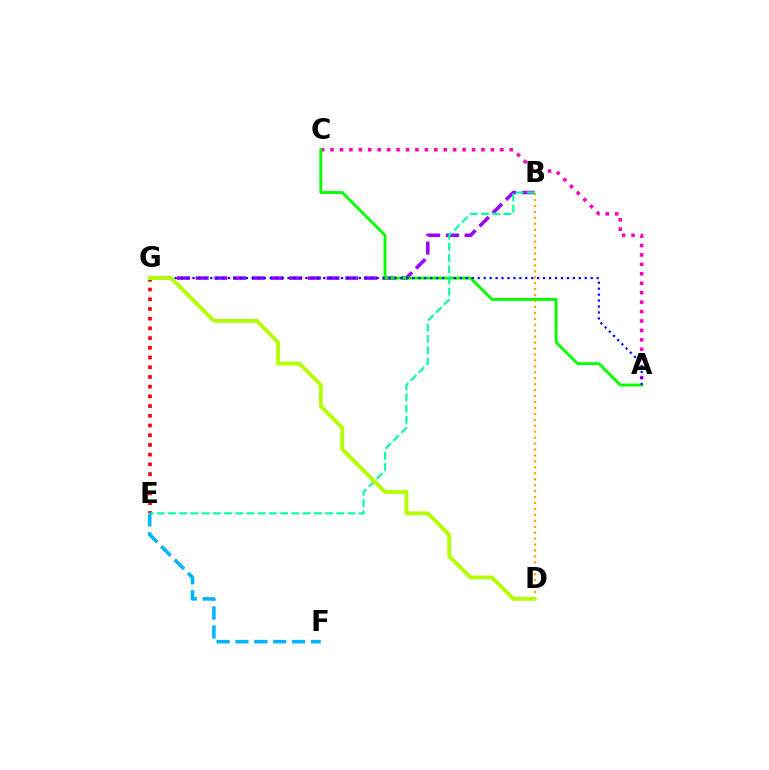{('E', 'G'): [{'color': '#ff0000', 'line_style': 'dotted', 'thickness': 2.64}], ('B', 'G'): [{'color': '#9b00ff', 'line_style': 'dashed', 'thickness': 2.54}], ('A', 'C'): [{'color': '#ff00bd', 'line_style': 'dotted', 'thickness': 2.56}, {'color': '#08ff00', 'line_style': 'solid', 'thickness': 2.08}], ('B', 'D'): [{'color': '#ffa500', 'line_style': 'dotted', 'thickness': 1.61}], ('A', 'G'): [{'color': '#0010ff', 'line_style': 'dotted', 'thickness': 1.61}], ('B', 'E'): [{'color': '#00ff9d', 'line_style': 'dashed', 'thickness': 1.52}], ('D', 'G'): [{'color': '#b3ff00', 'line_style': 'solid', 'thickness': 2.77}], ('E', 'F'): [{'color': '#00b5ff', 'line_style': 'dashed', 'thickness': 2.57}]}